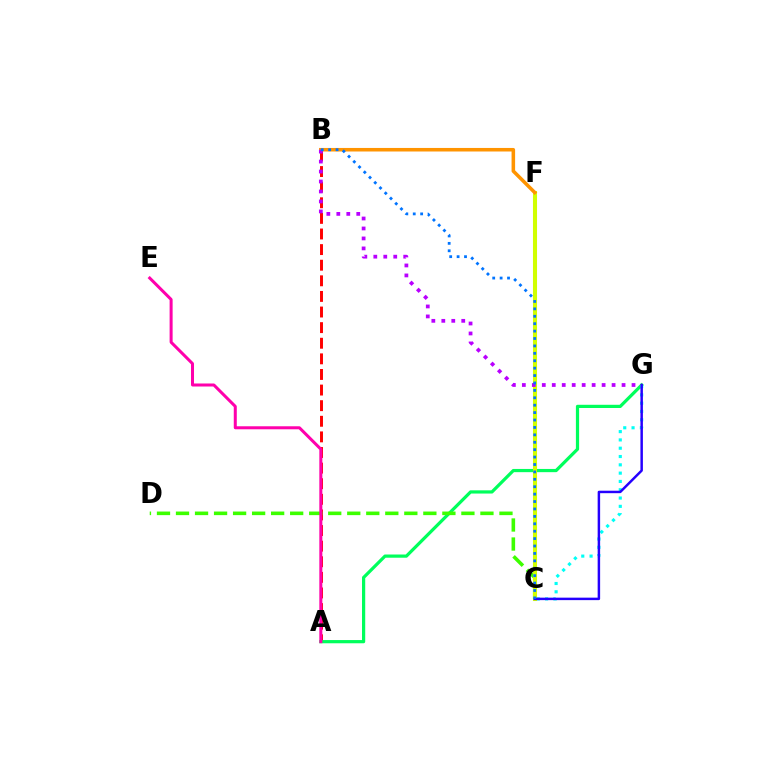{('A', 'B'): [{'color': '#ff0000', 'line_style': 'dashed', 'thickness': 2.12}], ('A', 'G'): [{'color': '#00ff5c', 'line_style': 'solid', 'thickness': 2.31}], ('C', 'D'): [{'color': '#3dff00', 'line_style': 'dashed', 'thickness': 2.58}], ('C', 'G'): [{'color': '#00fff6', 'line_style': 'dotted', 'thickness': 2.26}, {'color': '#2500ff', 'line_style': 'solid', 'thickness': 1.78}], ('C', 'F'): [{'color': '#d1ff00', 'line_style': 'solid', 'thickness': 2.93}], ('B', 'F'): [{'color': '#ff9400', 'line_style': 'solid', 'thickness': 2.55}], ('B', 'G'): [{'color': '#b900ff', 'line_style': 'dotted', 'thickness': 2.71}], ('A', 'E'): [{'color': '#ff00ac', 'line_style': 'solid', 'thickness': 2.17}], ('B', 'C'): [{'color': '#0074ff', 'line_style': 'dotted', 'thickness': 2.01}]}